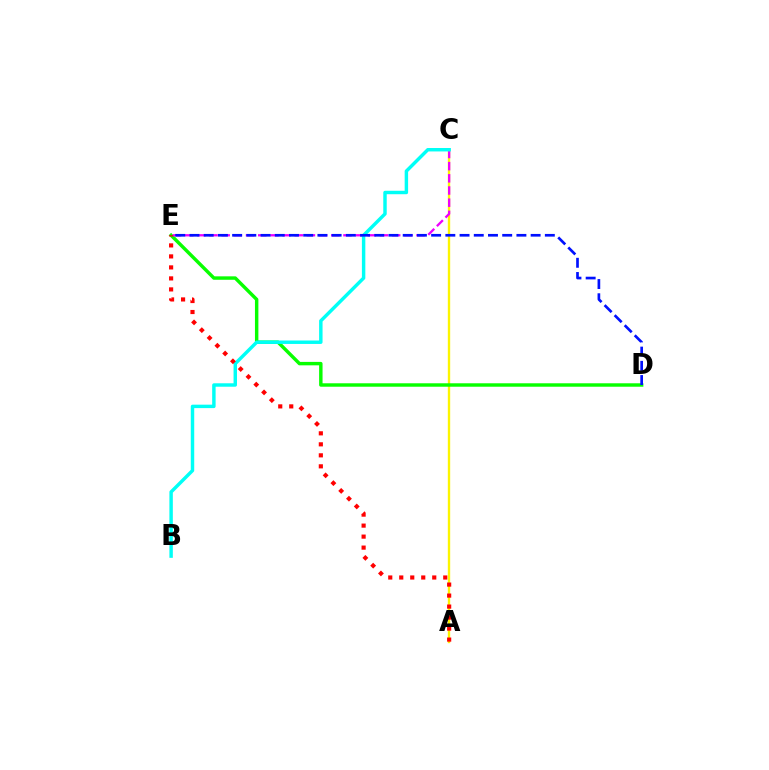{('A', 'C'): [{'color': '#fcf500', 'line_style': 'solid', 'thickness': 1.7}], ('D', 'E'): [{'color': '#08ff00', 'line_style': 'solid', 'thickness': 2.47}, {'color': '#0010ff', 'line_style': 'dashed', 'thickness': 1.93}], ('C', 'E'): [{'color': '#ee00ff', 'line_style': 'dashed', 'thickness': 1.65}], ('B', 'C'): [{'color': '#00fff6', 'line_style': 'solid', 'thickness': 2.48}], ('A', 'E'): [{'color': '#ff0000', 'line_style': 'dotted', 'thickness': 2.99}]}